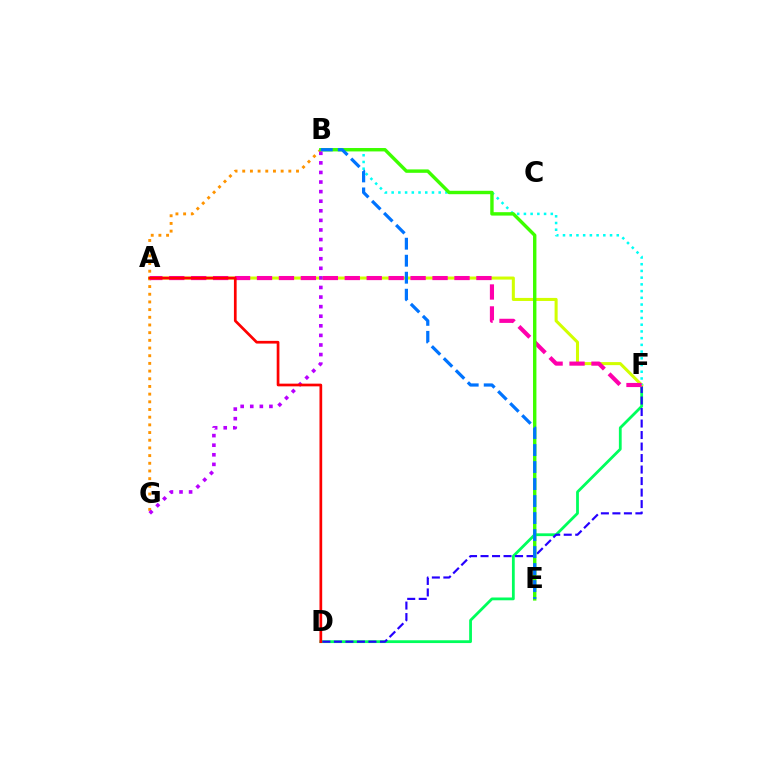{('D', 'F'): [{'color': '#00ff5c', 'line_style': 'solid', 'thickness': 2.01}, {'color': '#2500ff', 'line_style': 'dashed', 'thickness': 1.56}], ('B', 'G'): [{'color': '#ff9400', 'line_style': 'dotted', 'thickness': 2.09}, {'color': '#b900ff', 'line_style': 'dotted', 'thickness': 2.6}], ('A', 'F'): [{'color': '#d1ff00', 'line_style': 'solid', 'thickness': 2.19}, {'color': '#ff00ac', 'line_style': 'dashed', 'thickness': 2.98}], ('B', 'F'): [{'color': '#00fff6', 'line_style': 'dotted', 'thickness': 1.83}], ('B', 'E'): [{'color': '#3dff00', 'line_style': 'solid', 'thickness': 2.45}, {'color': '#0074ff', 'line_style': 'dashed', 'thickness': 2.31}], ('A', 'D'): [{'color': '#ff0000', 'line_style': 'solid', 'thickness': 1.95}]}